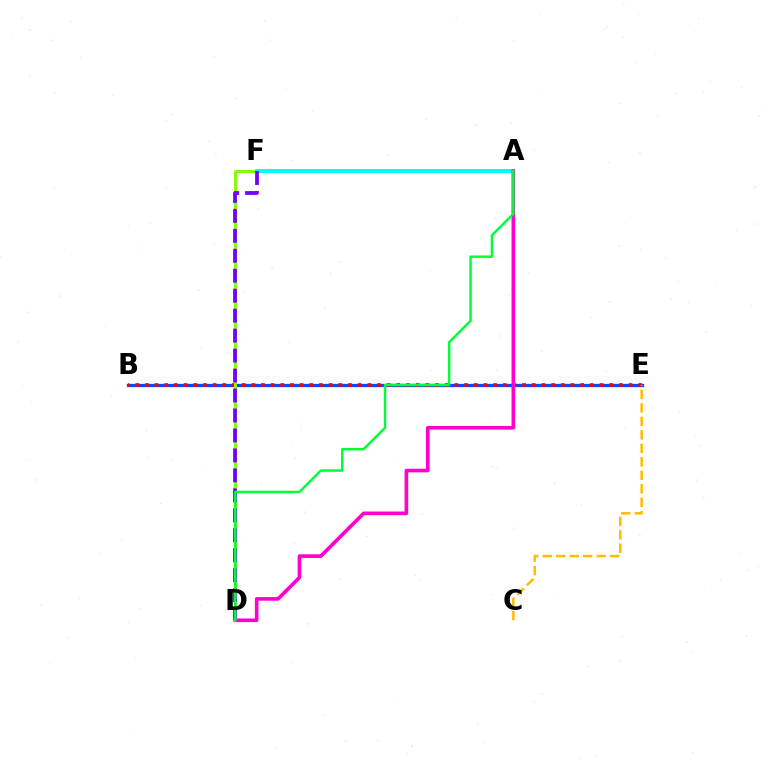{('B', 'E'): [{'color': '#004bff', 'line_style': 'solid', 'thickness': 2.36}, {'color': '#ff0000', 'line_style': 'dotted', 'thickness': 2.63}], ('D', 'F'): [{'color': '#84ff00', 'line_style': 'solid', 'thickness': 2.16}, {'color': '#7200ff', 'line_style': 'dashed', 'thickness': 2.71}], ('C', 'E'): [{'color': '#ffbd00', 'line_style': 'dashed', 'thickness': 1.83}], ('A', 'F'): [{'color': '#00fff6', 'line_style': 'solid', 'thickness': 2.88}], ('A', 'D'): [{'color': '#ff00cf', 'line_style': 'solid', 'thickness': 2.61}, {'color': '#00ff39', 'line_style': 'solid', 'thickness': 1.78}]}